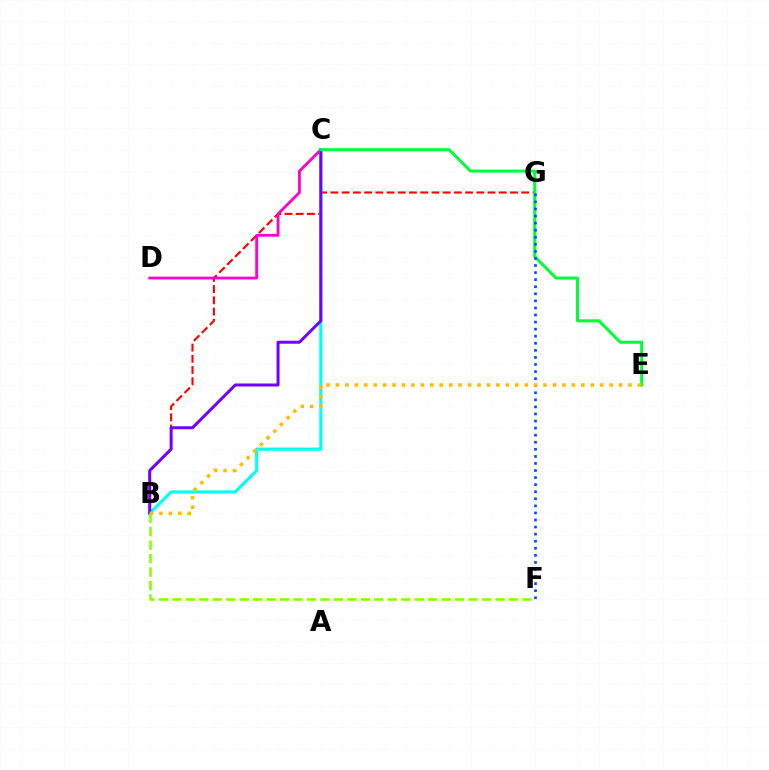{('B', 'G'): [{'color': '#ff0000', 'line_style': 'dashed', 'thickness': 1.52}], ('C', 'D'): [{'color': '#ff00cf', 'line_style': 'solid', 'thickness': 2.03}], ('B', 'C'): [{'color': '#00fff6', 'line_style': 'solid', 'thickness': 2.24}, {'color': '#7200ff', 'line_style': 'solid', 'thickness': 2.15}], ('C', 'E'): [{'color': '#00ff39', 'line_style': 'solid', 'thickness': 2.18}], ('F', 'G'): [{'color': '#004bff', 'line_style': 'dotted', 'thickness': 1.92}], ('B', 'E'): [{'color': '#ffbd00', 'line_style': 'dotted', 'thickness': 2.56}], ('B', 'F'): [{'color': '#84ff00', 'line_style': 'dashed', 'thickness': 1.83}]}